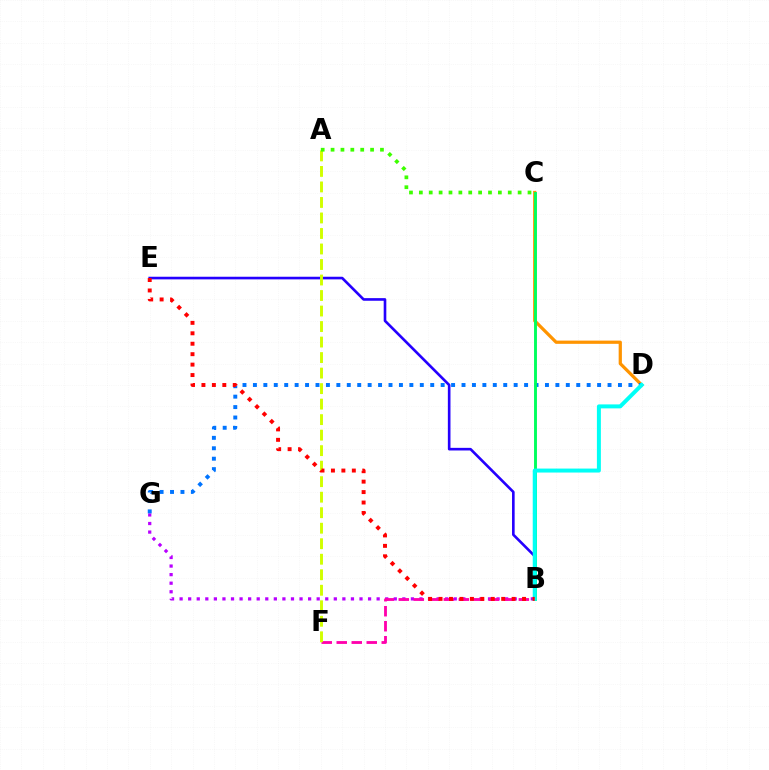{('C', 'D'): [{'color': '#ff9400', 'line_style': 'solid', 'thickness': 2.33}], ('B', 'E'): [{'color': '#2500ff', 'line_style': 'solid', 'thickness': 1.89}, {'color': '#ff0000', 'line_style': 'dotted', 'thickness': 2.84}], ('B', 'G'): [{'color': '#b900ff', 'line_style': 'dotted', 'thickness': 2.33}], ('B', 'F'): [{'color': '#ff00ac', 'line_style': 'dashed', 'thickness': 2.04}], ('D', 'G'): [{'color': '#0074ff', 'line_style': 'dotted', 'thickness': 2.83}], ('A', 'F'): [{'color': '#d1ff00', 'line_style': 'dashed', 'thickness': 2.11}], ('B', 'C'): [{'color': '#00ff5c', 'line_style': 'solid', 'thickness': 2.09}], ('B', 'D'): [{'color': '#00fff6', 'line_style': 'solid', 'thickness': 2.86}], ('A', 'C'): [{'color': '#3dff00', 'line_style': 'dotted', 'thickness': 2.68}]}